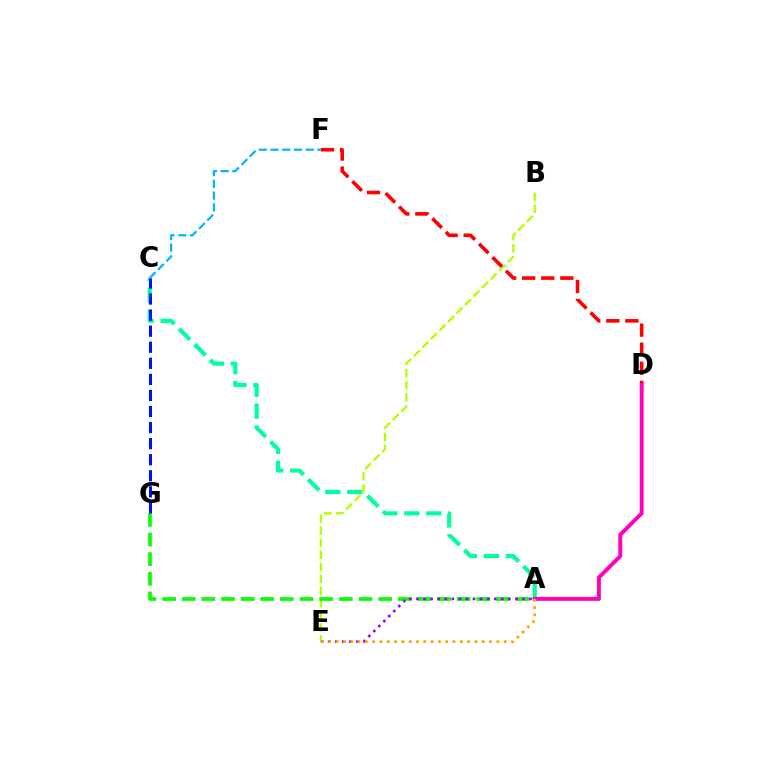{('A', 'C'): [{'color': '#00ff9d', 'line_style': 'dashed', 'thickness': 2.98}], ('B', 'E'): [{'color': '#b3ff00', 'line_style': 'dashed', 'thickness': 1.64}], ('D', 'F'): [{'color': '#ff0000', 'line_style': 'dashed', 'thickness': 2.59}], ('A', 'D'): [{'color': '#ff00bd', 'line_style': 'solid', 'thickness': 2.82}], ('A', 'G'): [{'color': '#08ff00', 'line_style': 'dashed', 'thickness': 2.67}], ('C', 'G'): [{'color': '#0010ff', 'line_style': 'dashed', 'thickness': 2.18}], ('A', 'E'): [{'color': '#9b00ff', 'line_style': 'dotted', 'thickness': 1.92}, {'color': '#ffa500', 'line_style': 'dotted', 'thickness': 1.99}], ('C', 'F'): [{'color': '#00b5ff', 'line_style': 'dashed', 'thickness': 1.6}]}